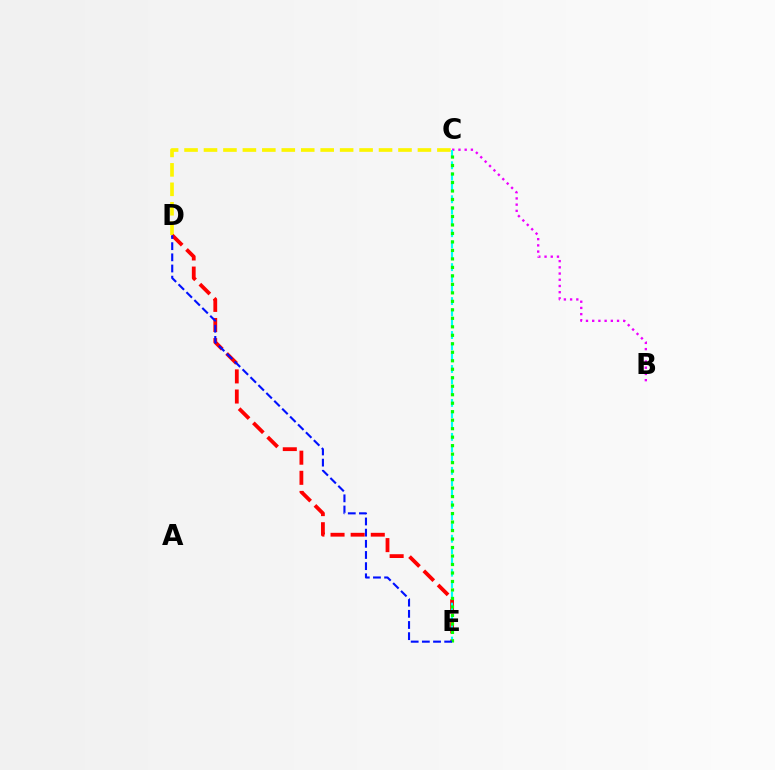{('C', 'D'): [{'color': '#fcf500', 'line_style': 'dashed', 'thickness': 2.64}], ('D', 'E'): [{'color': '#ff0000', 'line_style': 'dashed', 'thickness': 2.73}, {'color': '#0010ff', 'line_style': 'dashed', 'thickness': 1.52}], ('B', 'C'): [{'color': '#ee00ff', 'line_style': 'dotted', 'thickness': 1.69}], ('C', 'E'): [{'color': '#00fff6', 'line_style': 'dashed', 'thickness': 1.54}, {'color': '#08ff00', 'line_style': 'dotted', 'thickness': 2.31}]}